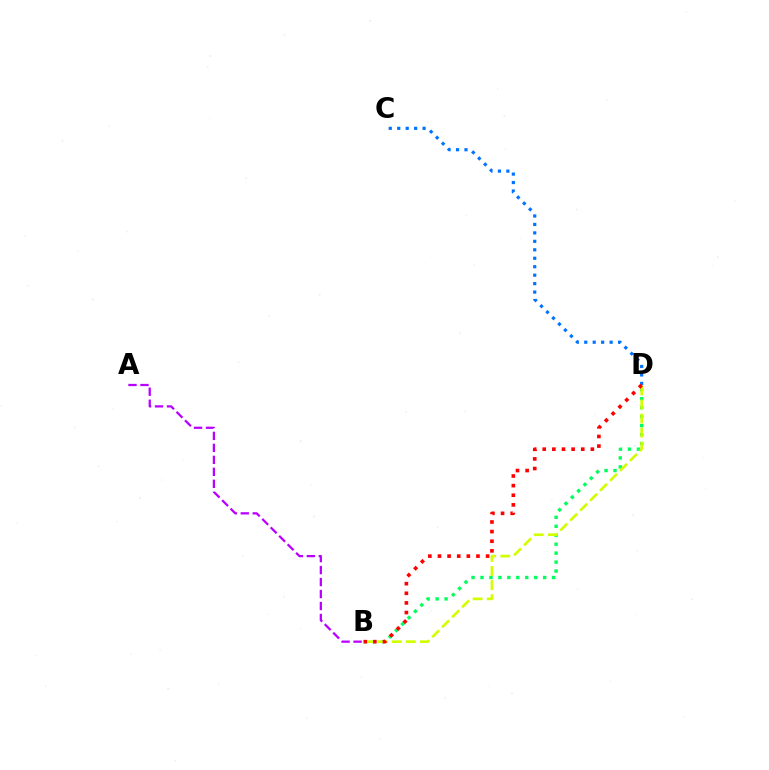{('B', 'D'): [{'color': '#00ff5c', 'line_style': 'dotted', 'thickness': 2.43}, {'color': '#d1ff00', 'line_style': 'dashed', 'thickness': 1.91}, {'color': '#ff0000', 'line_style': 'dotted', 'thickness': 2.61}], ('C', 'D'): [{'color': '#0074ff', 'line_style': 'dotted', 'thickness': 2.3}], ('A', 'B'): [{'color': '#b900ff', 'line_style': 'dashed', 'thickness': 1.63}]}